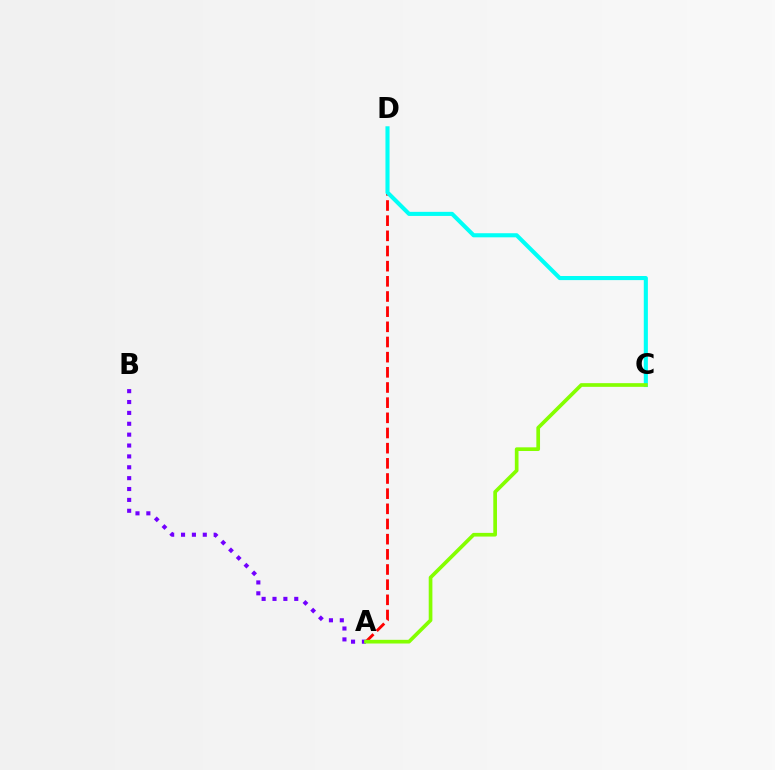{('A', 'D'): [{'color': '#ff0000', 'line_style': 'dashed', 'thickness': 2.06}], ('C', 'D'): [{'color': '#00fff6', 'line_style': 'solid', 'thickness': 2.95}], ('A', 'B'): [{'color': '#7200ff', 'line_style': 'dotted', 'thickness': 2.95}], ('A', 'C'): [{'color': '#84ff00', 'line_style': 'solid', 'thickness': 2.65}]}